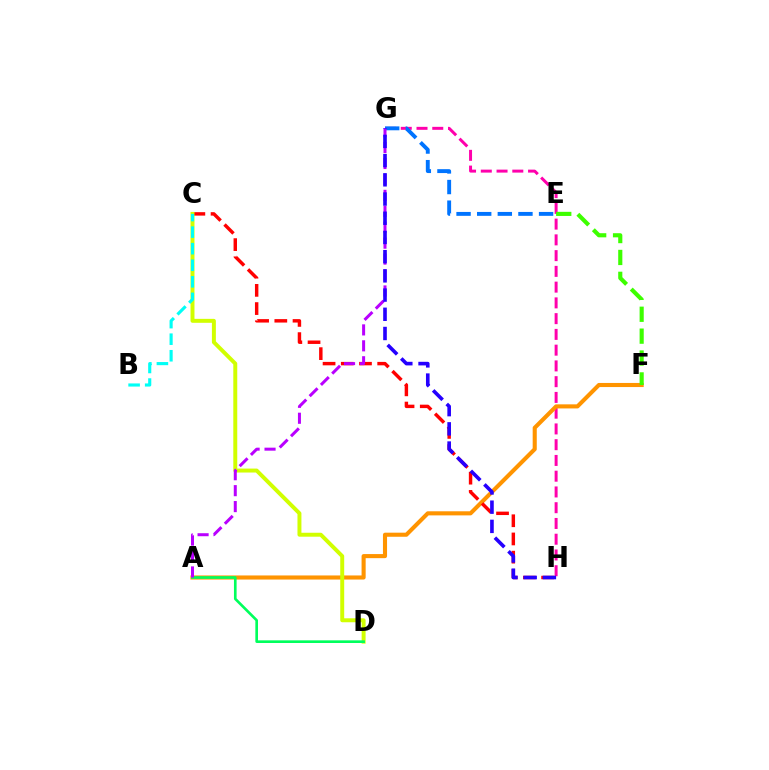{('G', 'H'): [{'color': '#ff00ac', 'line_style': 'dashed', 'thickness': 2.14}, {'color': '#2500ff', 'line_style': 'dashed', 'thickness': 2.61}], ('A', 'F'): [{'color': '#ff9400', 'line_style': 'solid', 'thickness': 2.94}], ('E', 'G'): [{'color': '#0074ff', 'line_style': 'dashed', 'thickness': 2.8}], ('C', 'H'): [{'color': '#ff0000', 'line_style': 'dashed', 'thickness': 2.47}], ('E', 'F'): [{'color': '#3dff00', 'line_style': 'dashed', 'thickness': 2.97}], ('C', 'D'): [{'color': '#d1ff00', 'line_style': 'solid', 'thickness': 2.85}], ('A', 'D'): [{'color': '#00ff5c', 'line_style': 'solid', 'thickness': 1.91}], ('A', 'G'): [{'color': '#b900ff', 'line_style': 'dashed', 'thickness': 2.16}], ('B', 'C'): [{'color': '#00fff6', 'line_style': 'dashed', 'thickness': 2.25}]}